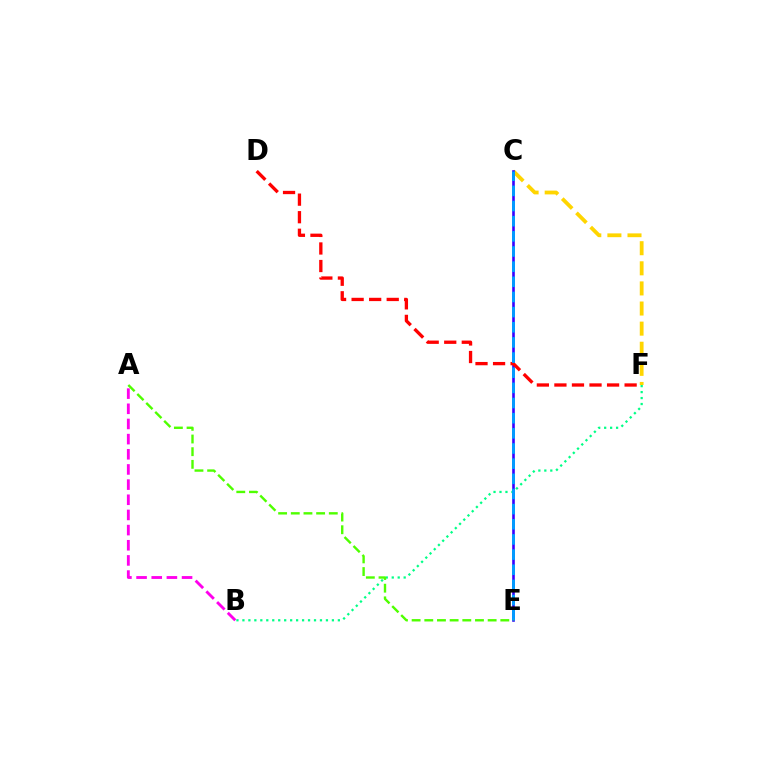{('C', 'F'): [{'color': '#ffd500', 'line_style': 'dashed', 'thickness': 2.73}], ('C', 'E'): [{'color': '#3700ff', 'line_style': 'solid', 'thickness': 1.88}, {'color': '#009eff', 'line_style': 'dashed', 'thickness': 2.06}], ('B', 'F'): [{'color': '#00ff86', 'line_style': 'dotted', 'thickness': 1.62}], ('D', 'F'): [{'color': '#ff0000', 'line_style': 'dashed', 'thickness': 2.38}], ('A', 'B'): [{'color': '#ff00ed', 'line_style': 'dashed', 'thickness': 2.06}], ('A', 'E'): [{'color': '#4fff00', 'line_style': 'dashed', 'thickness': 1.72}]}